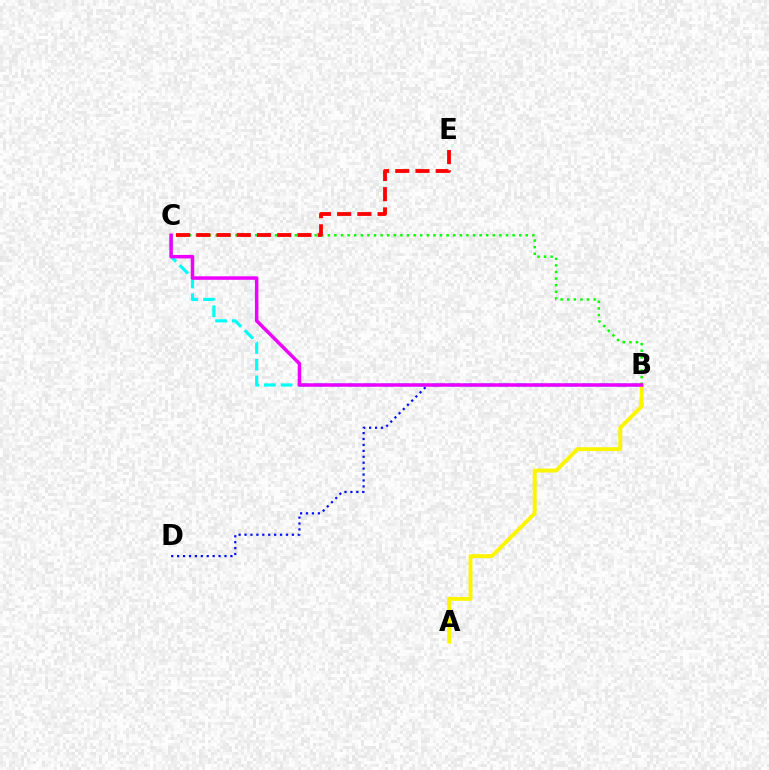{('B', 'C'): [{'color': '#00fff6', 'line_style': 'dashed', 'thickness': 2.27}, {'color': '#08ff00', 'line_style': 'dotted', 'thickness': 1.79}, {'color': '#ee00ff', 'line_style': 'solid', 'thickness': 2.51}], ('A', 'B'): [{'color': '#fcf500', 'line_style': 'solid', 'thickness': 2.81}], ('B', 'D'): [{'color': '#0010ff', 'line_style': 'dotted', 'thickness': 1.61}], ('C', 'E'): [{'color': '#ff0000', 'line_style': 'dashed', 'thickness': 2.75}]}